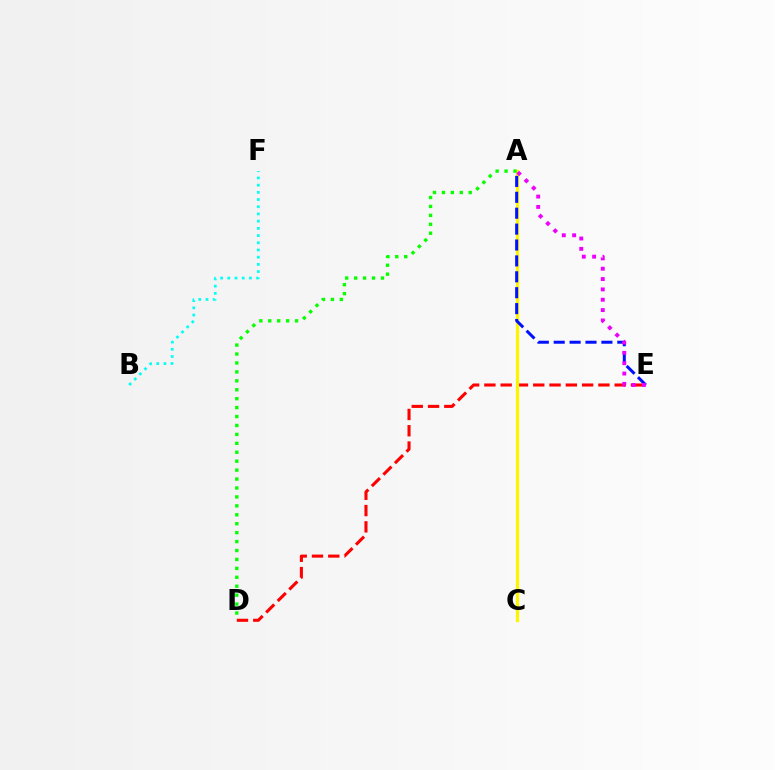{('D', 'E'): [{'color': '#ff0000', 'line_style': 'dashed', 'thickness': 2.21}], ('A', 'C'): [{'color': '#fcf500', 'line_style': 'solid', 'thickness': 2.33}], ('A', 'D'): [{'color': '#08ff00', 'line_style': 'dotted', 'thickness': 2.43}], ('A', 'E'): [{'color': '#0010ff', 'line_style': 'dashed', 'thickness': 2.16}, {'color': '#ee00ff', 'line_style': 'dotted', 'thickness': 2.81}], ('B', 'F'): [{'color': '#00fff6', 'line_style': 'dotted', 'thickness': 1.96}]}